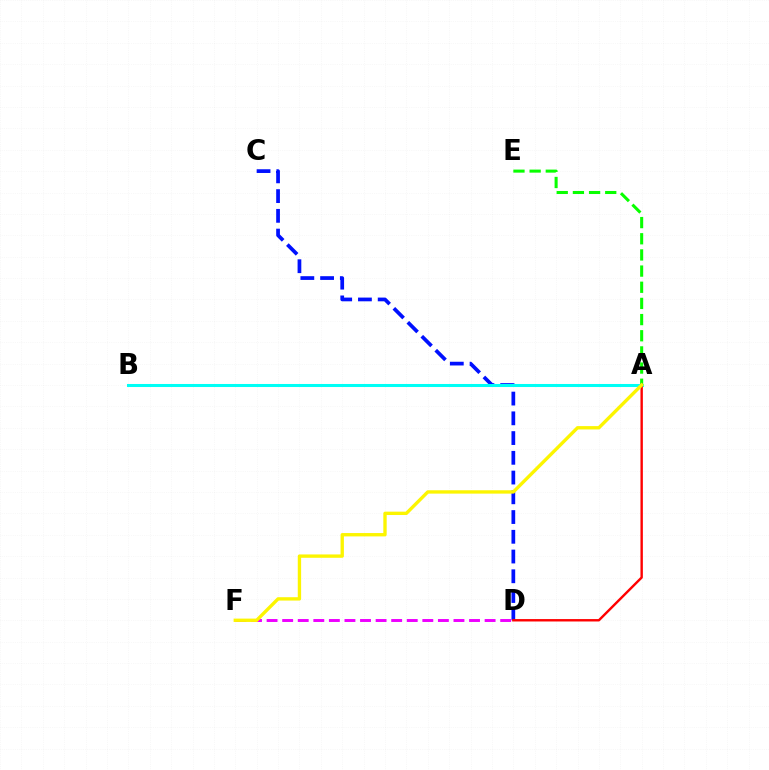{('C', 'D'): [{'color': '#0010ff', 'line_style': 'dashed', 'thickness': 2.68}], ('A', 'E'): [{'color': '#08ff00', 'line_style': 'dashed', 'thickness': 2.2}], ('A', 'B'): [{'color': '#00fff6', 'line_style': 'solid', 'thickness': 2.19}], ('A', 'D'): [{'color': '#ff0000', 'line_style': 'solid', 'thickness': 1.73}], ('D', 'F'): [{'color': '#ee00ff', 'line_style': 'dashed', 'thickness': 2.12}], ('A', 'F'): [{'color': '#fcf500', 'line_style': 'solid', 'thickness': 2.41}]}